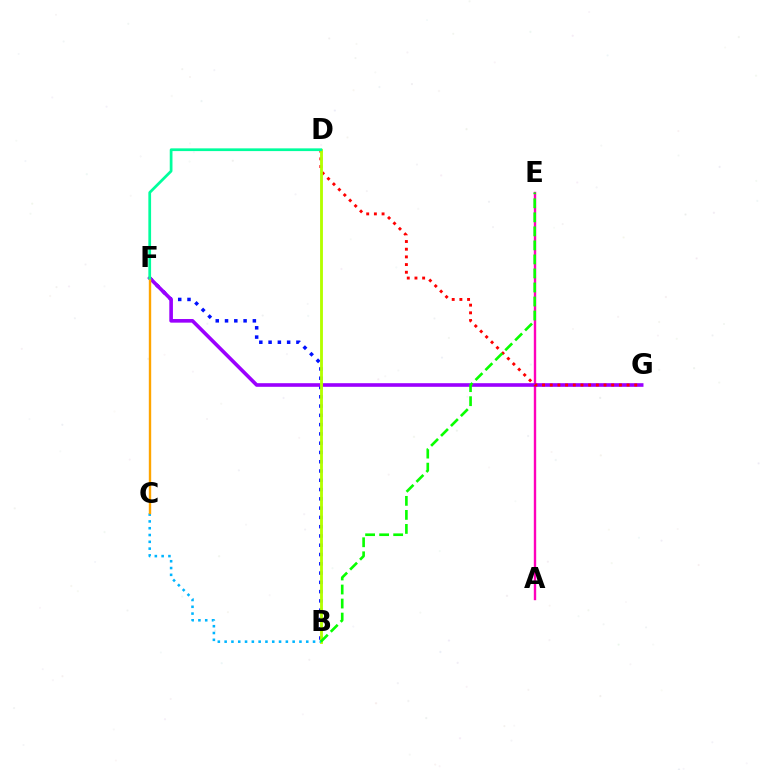{('A', 'E'): [{'color': '#ff00bd', 'line_style': 'solid', 'thickness': 1.72}], ('B', 'F'): [{'color': '#0010ff', 'line_style': 'dotted', 'thickness': 2.52}], ('F', 'G'): [{'color': '#9b00ff', 'line_style': 'solid', 'thickness': 2.61}], ('D', 'G'): [{'color': '#ff0000', 'line_style': 'dotted', 'thickness': 2.09}], ('B', 'D'): [{'color': '#b3ff00', 'line_style': 'solid', 'thickness': 2.05}], ('B', 'C'): [{'color': '#00b5ff', 'line_style': 'dotted', 'thickness': 1.85}], ('B', 'E'): [{'color': '#08ff00', 'line_style': 'dashed', 'thickness': 1.91}], ('C', 'F'): [{'color': '#ffa500', 'line_style': 'solid', 'thickness': 1.72}], ('D', 'F'): [{'color': '#00ff9d', 'line_style': 'solid', 'thickness': 1.97}]}